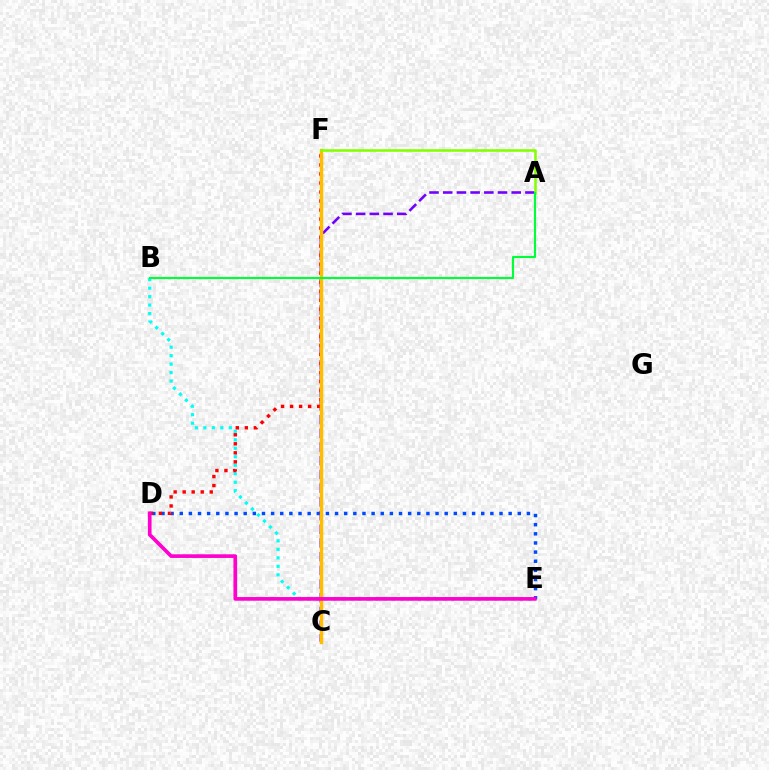{('B', 'E'): [{'color': '#00fff6', 'line_style': 'dotted', 'thickness': 2.31}], ('D', 'E'): [{'color': '#004bff', 'line_style': 'dotted', 'thickness': 2.48}, {'color': '#ff00cf', 'line_style': 'solid', 'thickness': 2.65}], ('A', 'C'): [{'color': '#7200ff', 'line_style': 'dashed', 'thickness': 1.86}], ('D', 'F'): [{'color': '#ff0000', 'line_style': 'dotted', 'thickness': 2.45}], ('C', 'F'): [{'color': '#ffbd00', 'line_style': 'solid', 'thickness': 2.48}], ('A', 'F'): [{'color': '#84ff00', 'line_style': 'solid', 'thickness': 1.84}], ('A', 'B'): [{'color': '#00ff39', 'line_style': 'solid', 'thickness': 1.53}]}